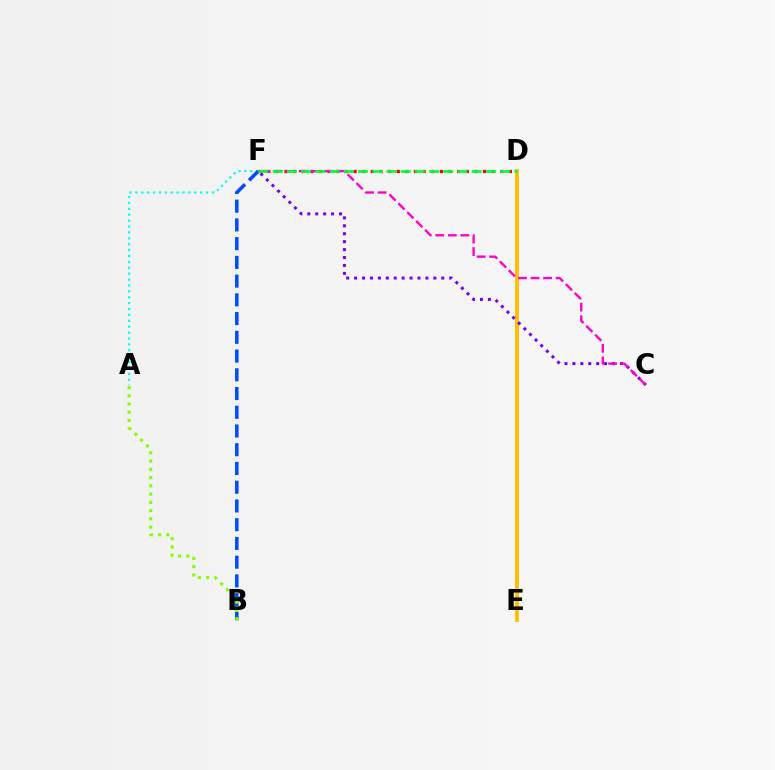{('D', 'E'): [{'color': '#ffbd00', 'line_style': 'solid', 'thickness': 2.76}], ('A', 'F'): [{'color': '#00fff6', 'line_style': 'dotted', 'thickness': 1.6}], ('C', 'F'): [{'color': '#7200ff', 'line_style': 'dotted', 'thickness': 2.15}, {'color': '#ff00cf', 'line_style': 'dashed', 'thickness': 1.7}], ('D', 'F'): [{'color': '#ff0000', 'line_style': 'dotted', 'thickness': 2.35}, {'color': '#00ff39', 'line_style': 'dashed', 'thickness': 1.93}], ('B', 'F'): [{'color': '#004bff', 'line_style': 'dashed', 'thickness': 2.55}], ('A', 'B'): [{'color': '#84ff00', 'line_style': 'dotted', 'thickness': 2.24}]}